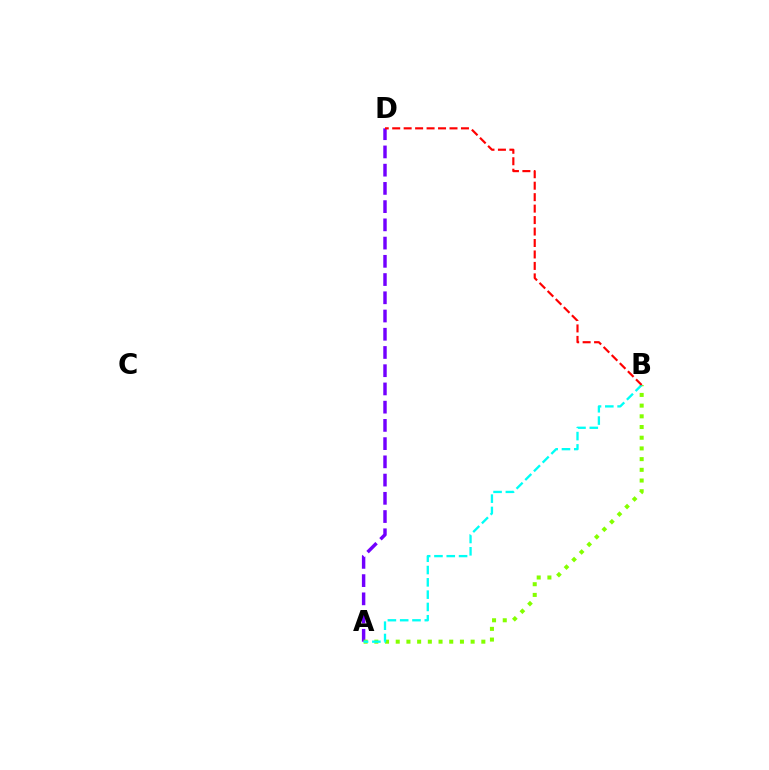{('A', 'D'): [{'color': '#7200ff', 'line_style': 'dashed', 'thickness': 2.48}], ('A', 'B'): [{'color': '#84ff00', 'line_style': 'dotted', 'thickness': 2.91}, {'color': '#00fff6', 'line_style': 'dashed', 'thickness': 1.67}], ('B', 'D'): [{'color': '#ff0000', 'line_style': 'dashed', 'thickness': 1.56}]}